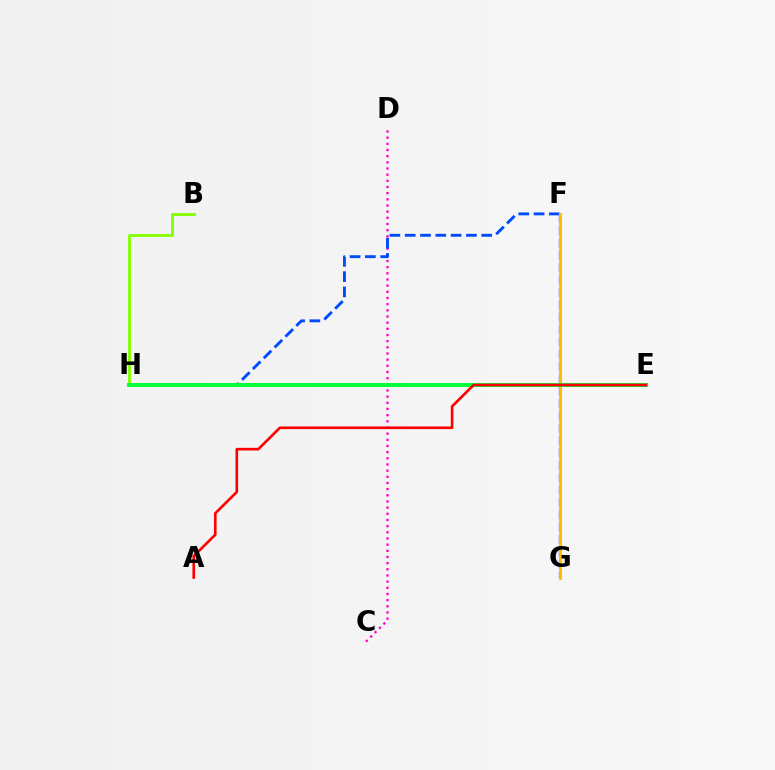{('E', 'H'): [{'color': '#00fff6', 'line_style': 'solid', 'thickness': 1.89}, {'color': '#00ff39', 'line_style': 'solid', 'thickness': 2.85}], ('C', 'D'): [{'color': '#ff00cf', 'line_style': 'dotted', 'thickness': 1.68}], ('B', 'H'): [{'color': '#84ff00', 'line_style': 'solid', 'thickness': 2.08}], ('F', 'G'): [{'color': '#7200ff', 'line_style': 'dashed', 'thickness': 1.68}, {'color': '#ffbd00', 'line_style': 'solid', 'thickness': 2.11}], ('F', 'H'): [{'color': '#004bff', 'line_style': 'dashed', 'thickness': 2.08}], ('A', 'E'): [{'color': '#ff0000', 'line_style': 'solid', 'thickness': 1.9}]}